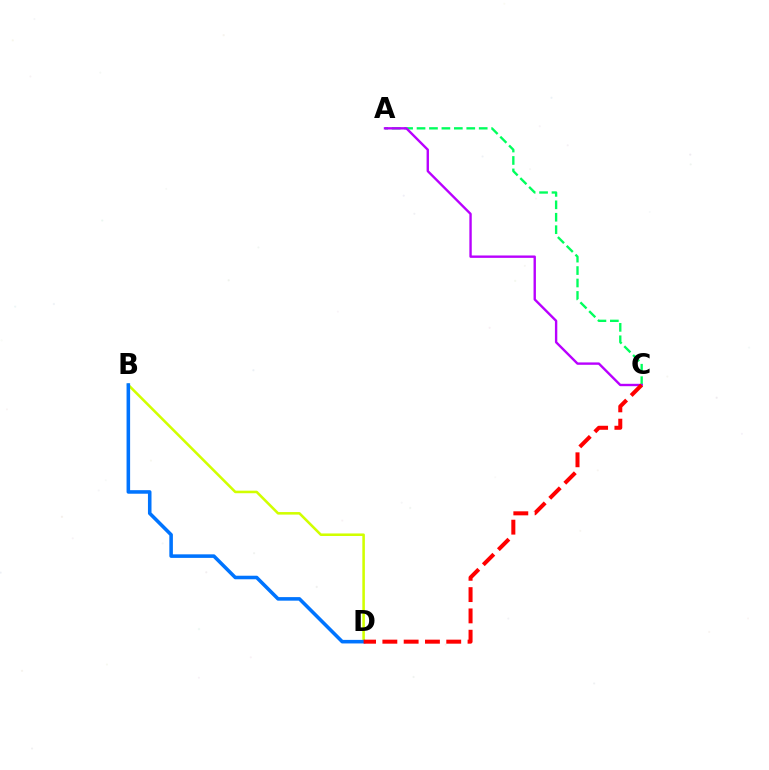{('B', 'D'): [{'color': '#d1ff00', 'line_style': 'solid', 'thickness': 1.84}, {'color': '#0074ff', 'line_style': 'solid', 'thickness': 2.56}], ('A', 'C'): [{'color': '#00ff5c', 'line_style': 'dashed', 'thickness': 1.69}, {'color': '#b900ff', 'line_style': 'solid', 'thickness': 1.72}], ('C', 'D'): [{'color': '#ff0000', 'line_style': 'dashed', 'thickness': 2.89}]}